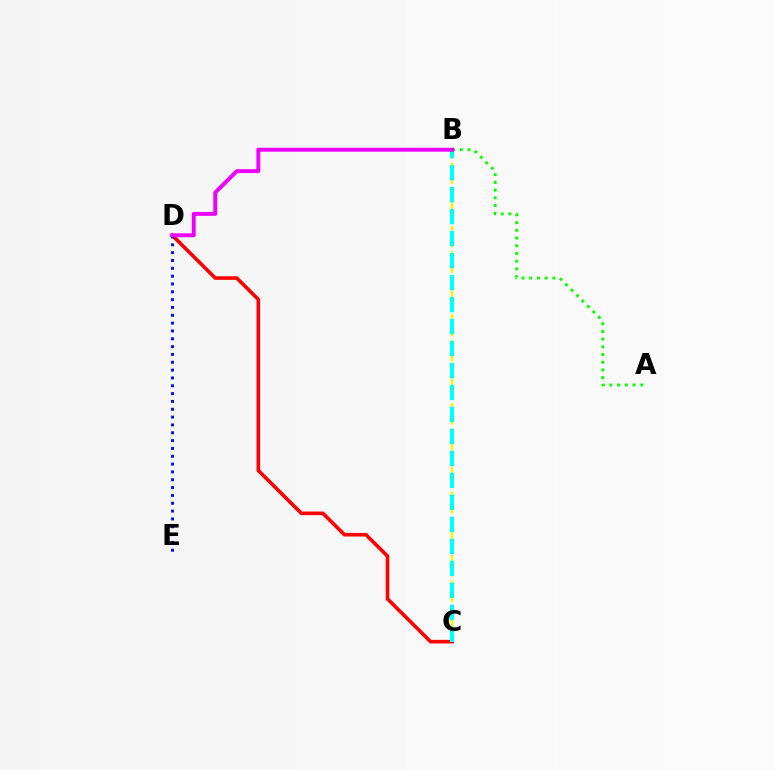{('C', 'D'): [{'color': '#ff0000', 'line_style': 'solid', 'thickness': 2.59}], ('B', 'C'): [{'color': '#fcf500', 'line_style': 'dashed', 'thickness': 1.72}, {'color': '#00fff6', 'line_style': 'dashed', 'thickness': 2.99}], ('D', 'E'): [{'color': '#0010ff', 'line_style': 'dotted', 'thickness': 2.13}], ('A', 'B'): [{'color': '#08ff00', 'line_style': 'dotted', 'thickness': 2.1}], ('B', 'D'): [{'color': '#ee00ff', 'line_style': 'solid', 'thickness': 2.83}]}